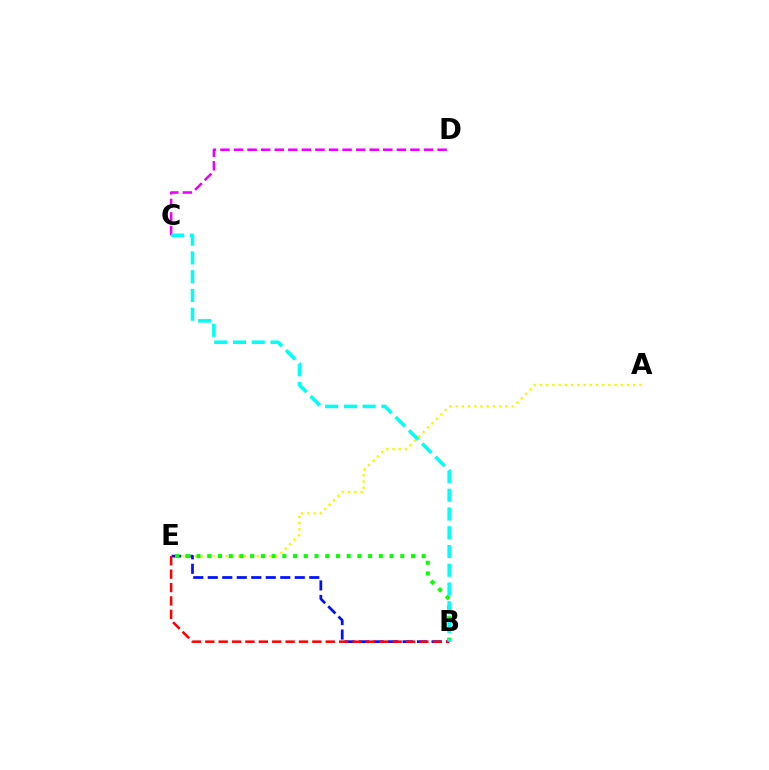{('B', 'E'): [{'color': '#0010ff', 'line_style': 'dashed', 'thickness': 1.97}, {'color': '#08ff00', 'line_style': 'dotted', 'thickness': 2.91}, {'color': '#ff0000', 'line_style': 'dashed', 'thickness': 1.82}], ('A', 'E'): [{'color': '#fcf500', 'line_style': 'dotted', 'thickness': 1.69}], ('C', 'D'): [{'color': '#ee00ff', 'line_style': 'dashed', 'thickness': 1.84}], ('B', 'C'): [{'color': '#00fff6', 'line_style': 'dashed', 'thickness': 2.55}]}